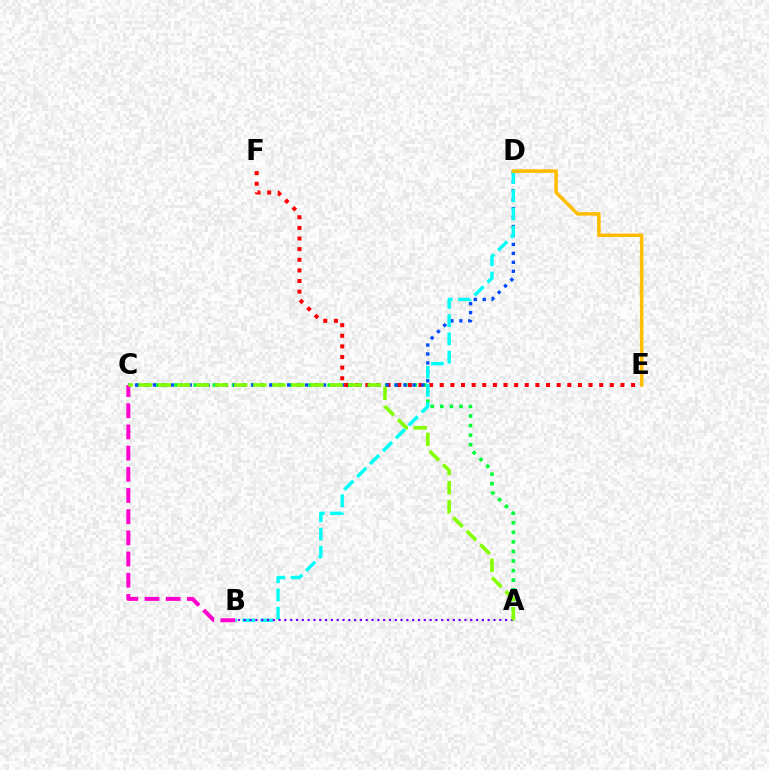{('A', 'C'): [{'color': '#00ff39', 'line_style': 'dotted', 'thickness': 2.6}, {'color': '#84ff00', 'line_style': 'dashed', 'thickness': 2.59}], ('E', 'F'): [{'color': '#ff0000', 'line_style': 'dotted', 'thickness': 2.89}], ('C', 'D'): [{'color': '#004bff', 'line_style': 'dotted', 'thickness': 2.43}], ('B', 'D'): [{'color': '#00fff6', 'line_style': 'dashed', 'thickness': 2.48}], ('B', 'C'): [{'color': '#ff00cf', 'line_style': 'dashed', 'thickness': 2.88}], ('A', 'B'): [{'color': '#7200ff', 'line_style': 'dotted', 'thickness': 1.58}], ('D', 'E'): [{'color': '#ffbd00', 'line_style': 'solid', 'thickness': 2.54}]}